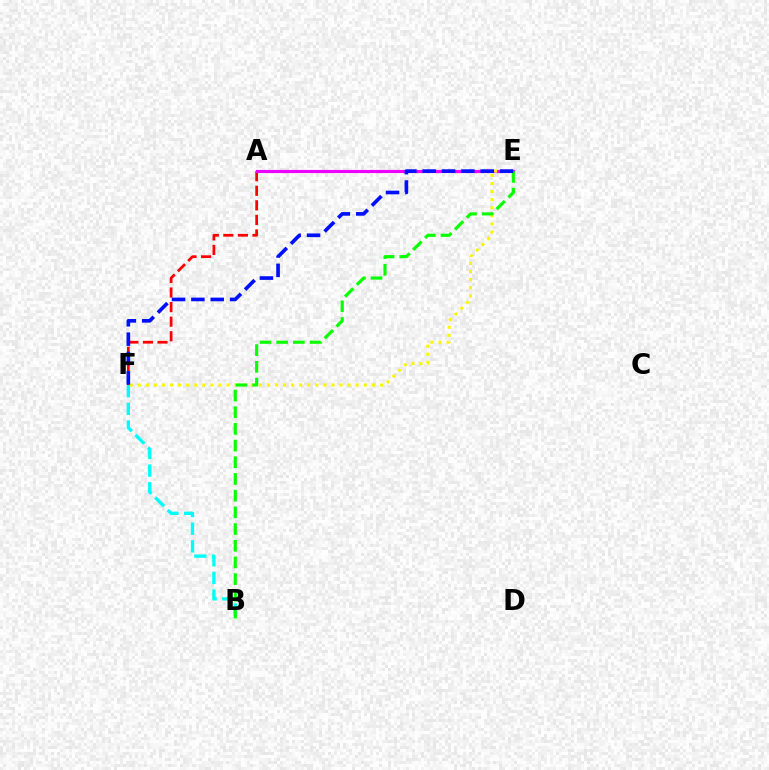{('A', 'F'): [{'color': '#ff0000', 'line_style': 'dashed', 'thickness': 1.98}], ('B', 'F'): [{'color': '#00fff6', 'line_style': 'dashed', 'thickness': 2.4}], ('A', 'E'): [{'color': '#ee00ff', 'line_style': 'solid', 'thickness': 2.27}], ('E', 'F'): [{'color': '#fcf500', 'line_style': 'dotted', 'thickness': 2.19}, {'color': '#0010ff', 'line_style': 'dashed', 'thickness': 2.63}], ('B', 'E'): [{'color': '#08ff00', 'line_style': 'dashed', 'thickness': 2.27}]}